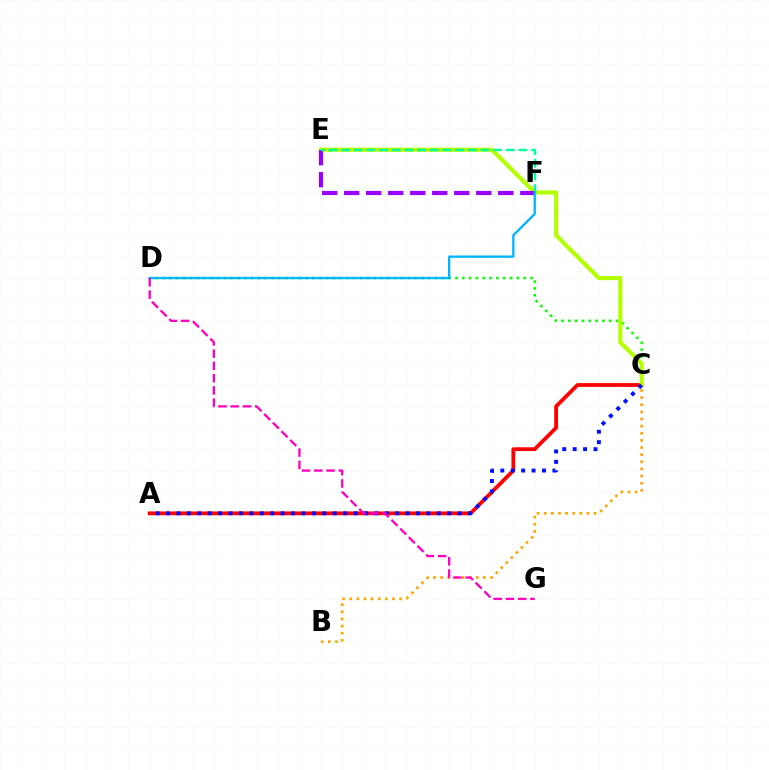{('A', 'C'): [{'color': '#ff0000', 'line_style': 'solid', 'thickness': 2.73}, {'color': '#0010ff', 'line_style': 'dotted', 'thickness': 2.83}], ('C', 'D'): [{'color': '#08ff00', 'line_style': 'dotted', 'thickness': 1.85}], ('C', 'E'): [{'color': '#b3ff00', 'line_style': 'solid', 'thickness': 2.98}], ('E', 'F'): [{'color': '#9b00ff', 'line_style': 'dashed', 'thickness': 2.99}, {'color': '#00ff9d', 'line_style': 'dashed', 'thickness': 1.72}], ('B', 'C'): [{'color': '#ffa500', 'line_style': 'dotted', 'thickness': 1.94}], ('D', 'F'): [{'color': '#00b5ff', 'line_style': 'solid', 'thickness': 1.68}], ('D', 'G'): [{'color': '#ff00bd', 'line_style': 'dashed', 'thickness': 1.67}]}